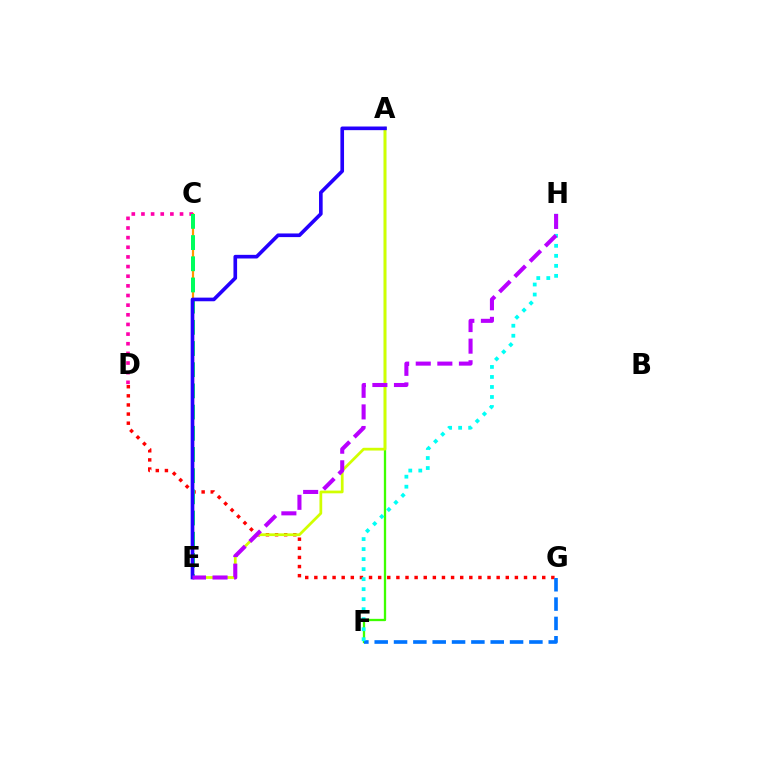{('A', 'F'): [{'color': '#3dff00', 'line_style': 'solid', 'thickness': 1.66}], ('D', 'G'): [{'color': '#ff0000', 'line_style': 'dotted', 'thickness': 2.48}], ('F', 'G'): [{'color': '#0074ff', 'line_style': 'dashed', 'thickness': 2.63}], ('C', 'E'): [{'color': '#ff9400', 'line_style': 'solid', 'thickness': 1.58}, {'color': '#00ff5c', 'line_style': 'dashed', 'thickness': 2.88}], ('A', 'E'): [{'color': '#d1ff00', 'line_style': 'solid', 'thickness': 1.98}, {'color': '#2500ff', 'line_style': 'solid', 'thickness': 2.62}], ('C', 'D'): [{'color': '#ff00ac', 'line_style': 'dotted', 'thickness': 2.62}], ('F', 'H'): [{'color': '#00fff6', 'line_style': 'dotted', 'thickness': 2.72}], ('E', 'H'): [{'color': '#b900ff', 'line_style': 'dashed', 'thickness': 2.93}]}